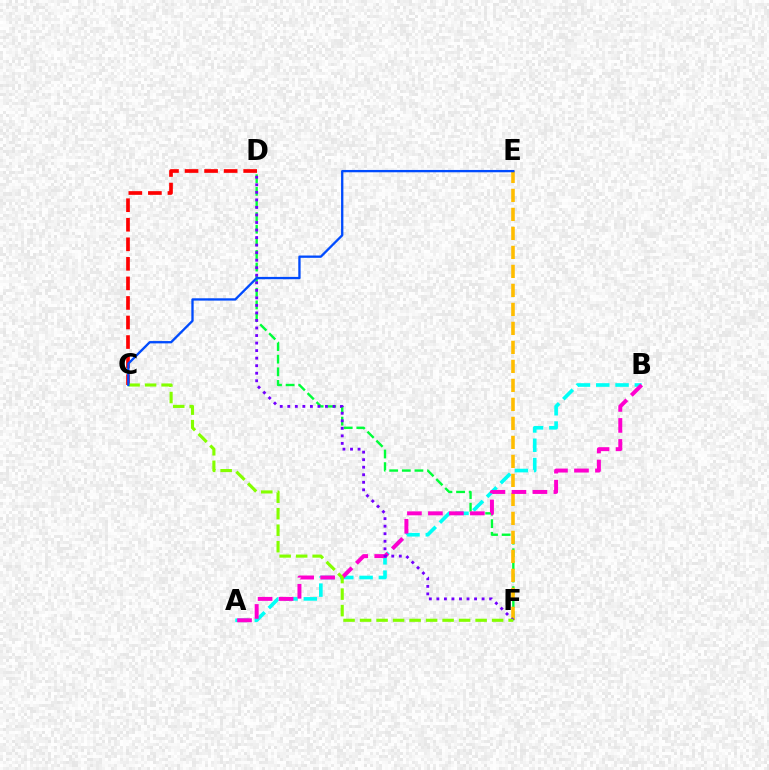{('A', 'B'): [{'color': '#00fff6', 'line_style': 'dashed', 'thickness': 2.62}, {'color': '#ff00cf', 'line_style': 'dashed', 'thickness': 2.85}], ('D', 'F'): [{'color': '#00ff39', 'line_style': 'dashed', 'thickness': 1.71}, {'color': '#7200ff', 'line_style': 'dotted', 'thickness': 2.05}], ('E', 'F'): [{'color': '#ffbd00', 'line_style': 'dashed', 'thickness': 2.58}], ('C', 'D'): [{'color': '#ff0000', 'line_style': 'dashed', 'thickness': 2.66}], ('C', 'F'): [{'color': '#84ff00', 'line_style': 'dashed', 'thickness': 2.24}], ('C', 'E'): [{'color': '#004bff', 'line_style': 'solid', 'thickness': 1.67}]}